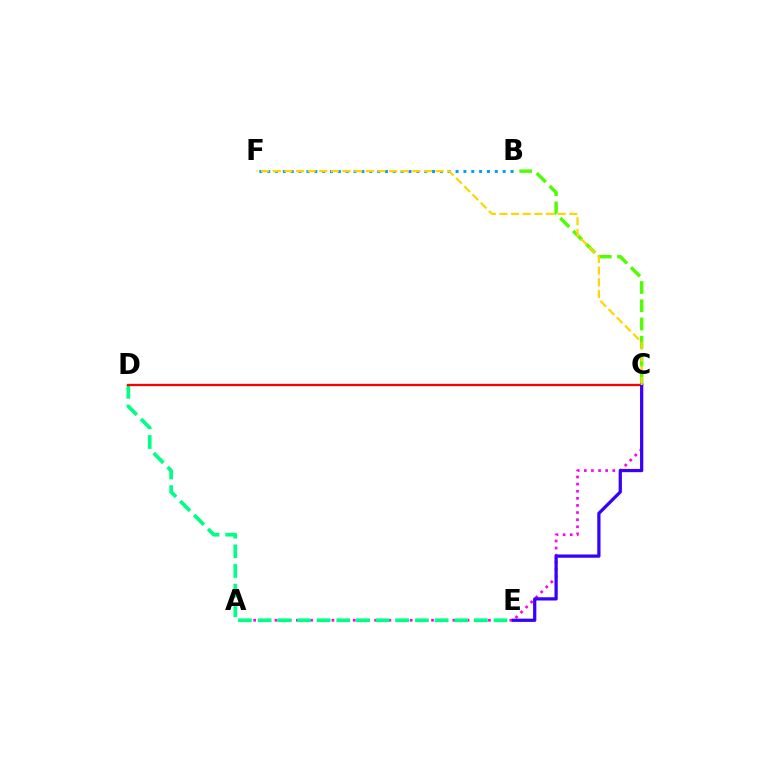{('A', 'C'): [{'color': '#ff00ed', 'line_style': 'dotted', 'thickness': 1.93}], ('B', 'F'): [{'color': '#009eff', 'line_style': 'dotted', 'thickness': 2.13}], ('B', 'C'): [{'color': '#4fff00', 'line_style': 'dashed', 'thickness': 2.48}], ('D', 'E'): [{'color': '#00ff86', 'line_style': 'dashed', 'thickness': 2.67}], ('C', 'D'): [{'color': '#ff0000', 'line_style': 'solid', 'thickness': 1.64}], ('C', 'E'): [{'color': '#3700ff', 'line_style': 'solid', 'thickness': 2.33}], ('C', 'F'): [{'color': '#ffd500', 'line_style': 'dashed', 'thickness': 1.58}]}